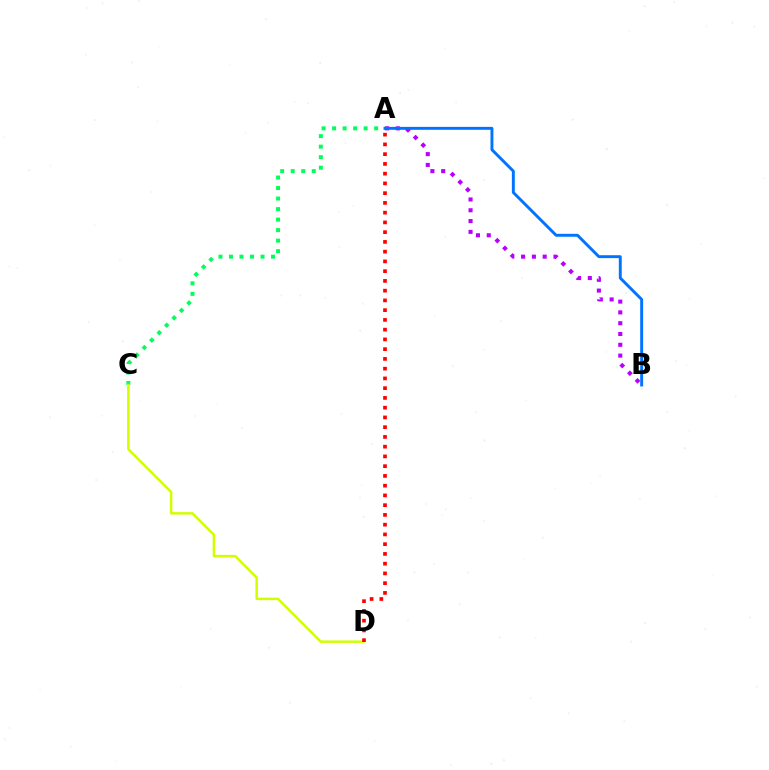{('A', 'B'): [{'color': '#b900ff', 'line_style': 'dotted', 'thickness': 2.93}, {'color': '#0074ff', 'line_style': 'solid', 'thickness': 2.1}], ('A', 'C'): [{'color': '#00ff5c', 'line_style': 'dotted', 'thickness': 2.86}], ('C', 'D'): [{'color': '#d1ff00', 'line_style': 'solid', 'thickness': 1.77}], ('A', 'D'): [{'color': '#ff0000', 'line_style': 'dotted', 'thickness': 2.65}]}